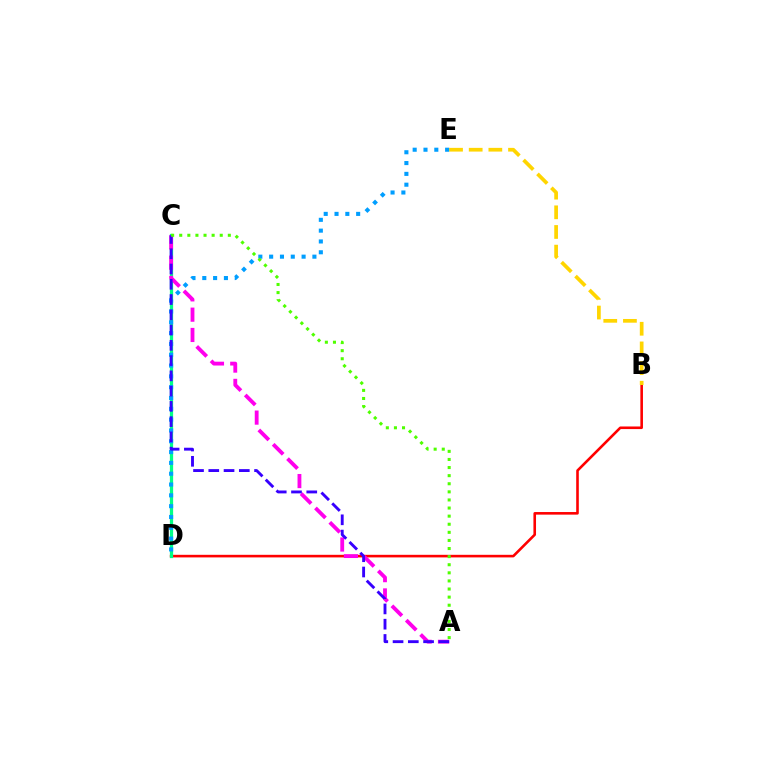{('B', 'D'): [{'color': '#ff0000', 'line_style': 'solid', 'thickness': 1.87}], ('C', 'D'): [{'color': '#00ff86', 'line_style': 'solid', 'thickness': 2.34}], ('A', 'C'): [{'color': '#ff00ed', 'line_style': 'dashed', 'thickness': 2.76}, {'color': '#3700ff', 'line_style': 'dashed', 'thickness': 2.07}, {'color': '#4fff00', 'line_style': 'dotted', 'thickness': 2.2}], ('B', 'E'): [{'color': '#ffd500', 'line_style': 'dashed', 'thickness': 2.67}], ('D', 'E'): [{'color': '#009eff', 'line_style': 'dotted', 'thickness': 2.94}]}